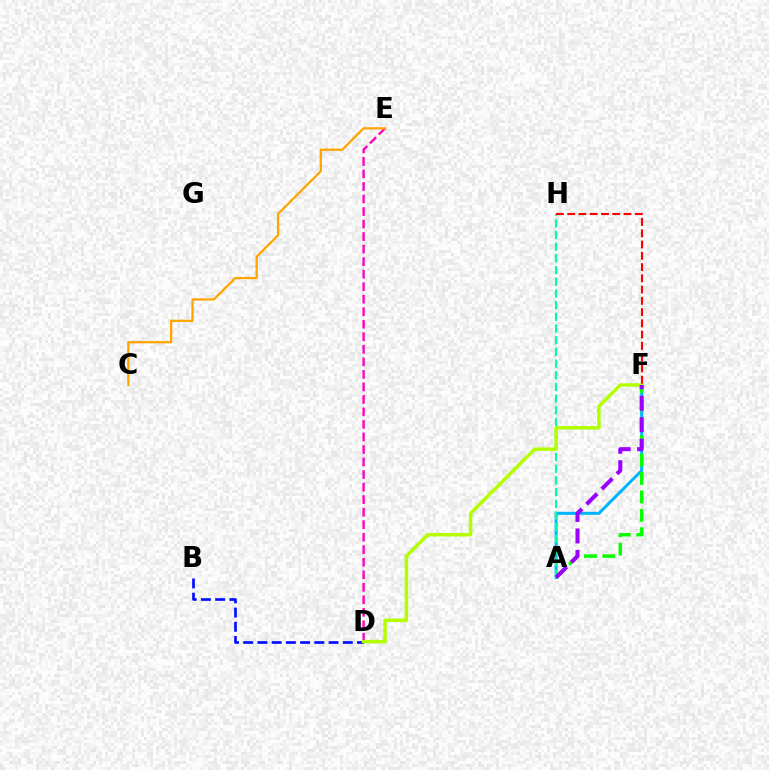{('A', 'F'): [{'color': '#00b5ff', 'line_style': 'solid', 'thickness': 2.14}, {'color': '#08ff00', 'line_style': 'dashed', 'thickness': 2.5}, {'color': '#9b00ff', 'line_style': 'dashed', 'thickness': 2.92}], ('D', 'E'): [{'color': '#ff00bd', 'line_style': 'dashed', 'thickness': 1.7}], ('B', 'D'): [{'color': '#0010ff', 'line_style': 'dashed', 'thickness': 1.93}], ('A', 'H'): [{'color': '#00ff9d', 'line_style': 'dashed', 'thickness': 1.59}], ('D', 'F'): [{'color': '#b3ff00', 'line_style': 'solid', 'thickness': 2.5}], ('F', 'H'): [{'color': '#ff0000', 'line_style': 'dashed', 'thickness': 1.53}], ('C', 'E'): [{'color': '#ffa500', 'line_style': 'solid', 'thickness': 1.63}]}